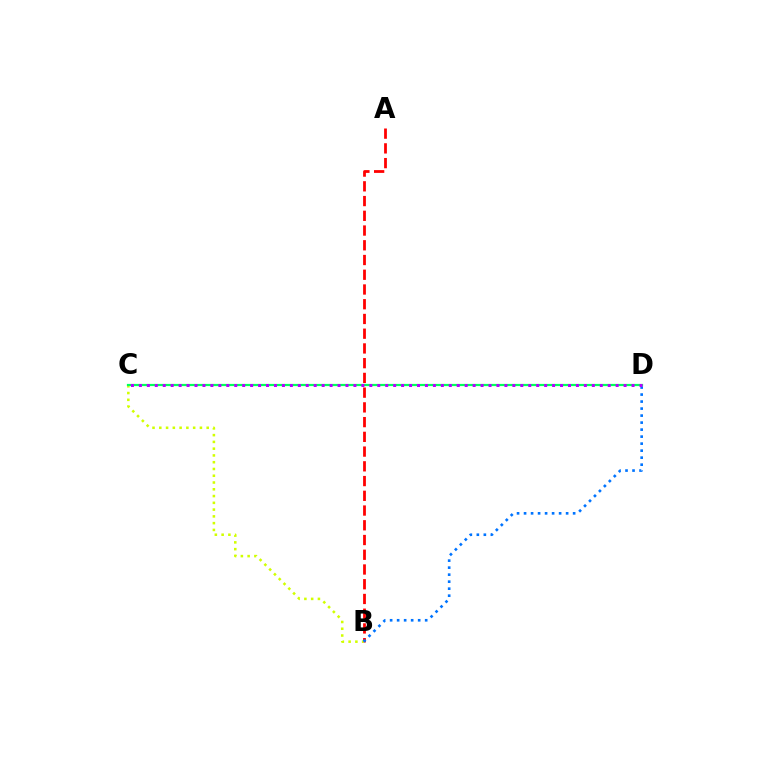{('A', 'B'): [{'color': '#ff0000', 'line_style': 'dashed', 'thickness': 2.0}], ('B', 'C'): [{'color': '#d1ff00', 'line_style': 'dotted', 'thickness': 1.84}], ('C', 'D'): [{'color': '#00ff5c', 'line_style': 'solid', 'thickness': 1.59}, {'color': '#b900ff', 'line_style': 'dotted', 'thickness': 2.16}], ('B', 'D'): [{'color': '#0074ff', 'line_style': 'dotted', 'thickness': 1.9}]}